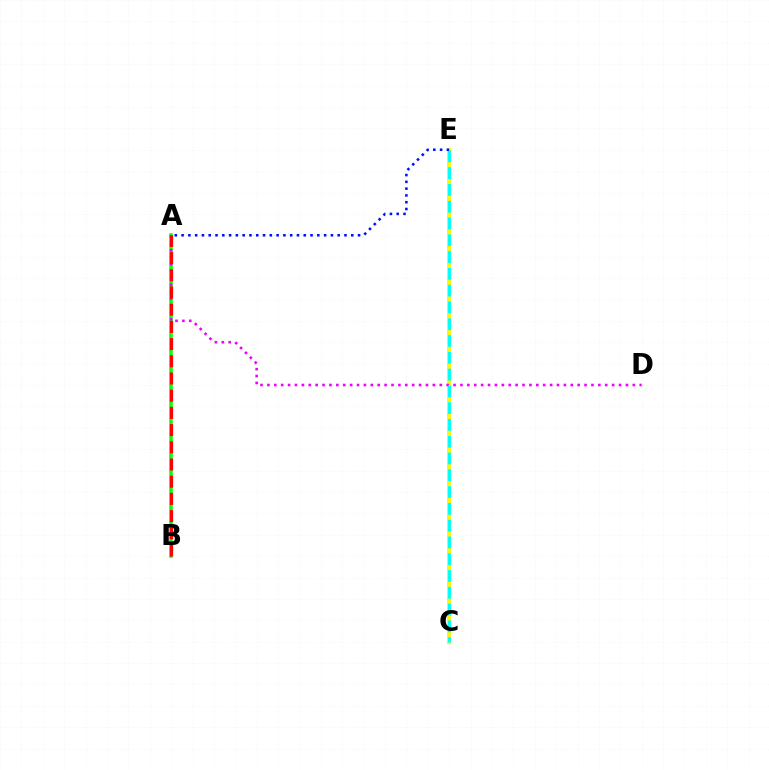{('A', 'B'): [{'color': '#08ff00', 'line_style': 'solid', 'thickness': 2.53}, {'color': '#ff0000', 'line_style': 'dashed', 'thickness': 2.34}], ('C', 'E'): [{'color': '#fcf500', 'line_style': 'solid', 'thickness': 2.76}, {'color': '#00fff6', 'line_style': 'dashed', 'thickness': 2.28}], ('A', 'D'): [{'color': '#ee00ff', 'line_style': 'dotted', 'thickness': 1.87}], ('A', 'E'): [{'color': '#0010ff', 'line_style': 'dotted', 'thickness': 1.84}]}